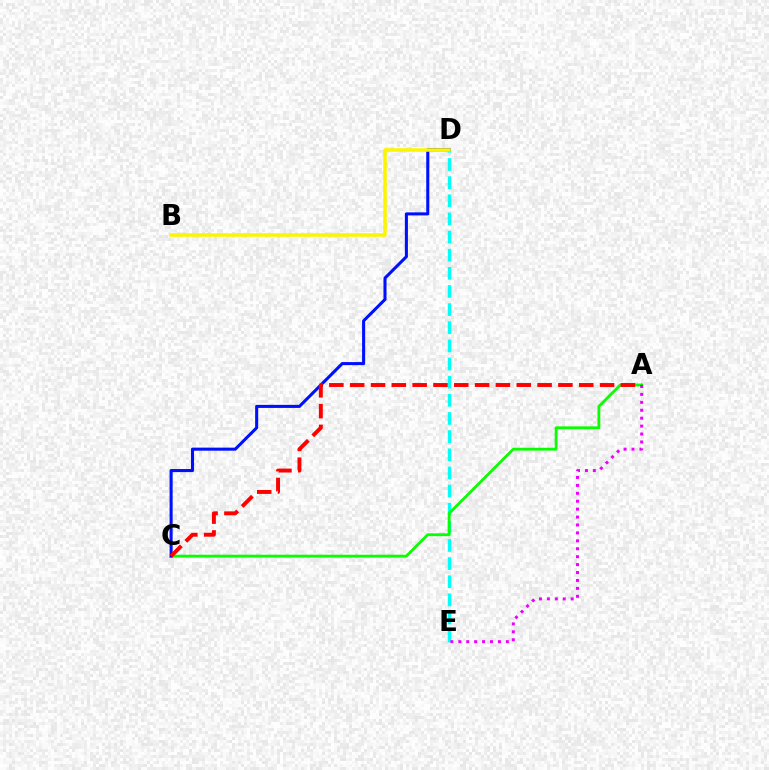{('D', 'E'): [{'color': '#00fff6', 'line_style': 'dashed', 'thickness': 2.46}], ('A', 'C'): [{'color': '#08ff00', 'line_style': 'solid', 'thickness': 2.03}, {'color': '#ff0000', 'line_style': 'dashed', 'thickness': 2.83}], ('C', 'D'): [{'color': '#0010ff', 'line_style': 'solid', 'thickness': 2.21}], ('A', 'E'): [{'color': '#ee00ff', 'line_style': 'dotted', 'thickness': 2.15}], ('B', 'D'): [{'color': '#fcf500', 'line_style': 'solid', 'thickness': 2.53}]}